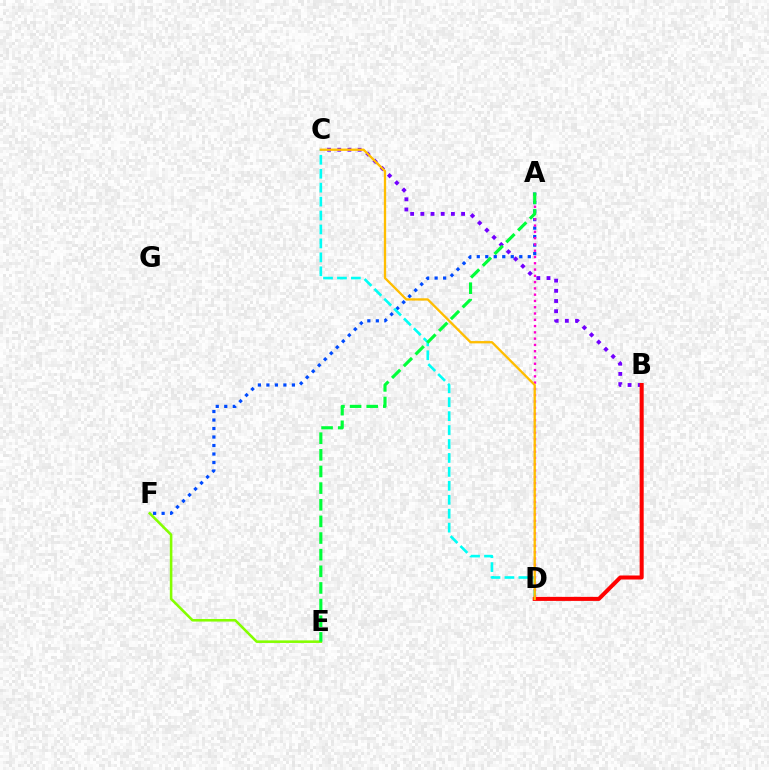{('B', 'C'): [{'color': '#7200ff', 'line_style': 'dotted', 'thickness': 2.77}], ('E', 'F'): [{'color': '#84ff00', 'line_style': 'solid', 'thickness': 1.85}], ('A', 'F'): [{'color': '#004bff', 'line_style': 'dotted', 'thickness': 2.31}], ('C', 'D'): [{'color': '#00fff6', 'line_style': 'dashed', 'thickness': 1.89}, {'color': '#ffbd00', 'line_style': 'solid', 'thickness': 1.66}], ('B', 'D'): [{'color': '#ff0000', 'line_style': 'solid', 'thickness': 2.9}], ('A', 'D'): [{'color': '#ff00cf', 'line_style': 'dotted', 'thickness': 1.71}], ('A', 'E'): [{'color': '#00ff39', 'line_style': 'dashed', 'thickness': 2.26}]}